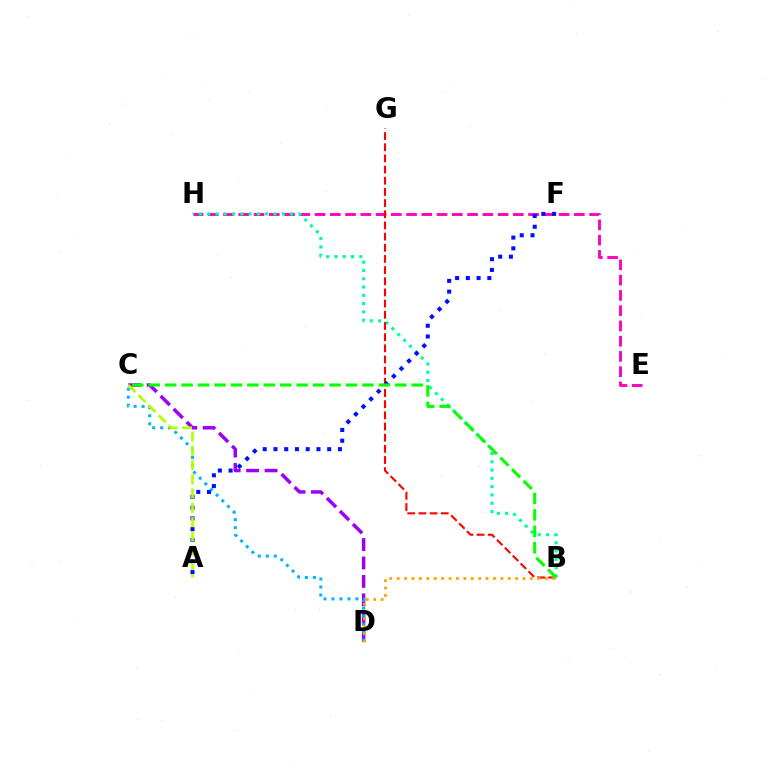{('E', 'H'): [{'color': '#ff00bd', 'line_style': 'dashed', 'thickness': 2.07}], ('B', 'H'): [{'color': '#00ff9d', 'line_style': 'dotted', 'thickness': 2.25}], ('B', 'G'): [{'color': '#ff0000', 'line_style': 'dashed', 'thickness': 1.52}], ('C', 'D'): [{'color': '#9b00ff', 'line_style': 'dashed', 'thickness': 2.5}, {'color': '#00b5ff', 'line_style': 'dotted', 'thickness': 2.17}], ('A', 'F'): [{'color': '#0010ff', 'line_style': 'dotted', 'thickness': 2.92}], ('B', 'D'): [{'color': '#ffa500', 'line_style': 'dotted', 'thickness': 2.01}], ('B', 'C'): [{'color': '#08ff00', 'line_style': 'dashed', 'thickness': 2.23}], ('A', 'C'): [{'color': '#b3ff00', 'line_style': 'dashed', 'thickness': 1.94}]}